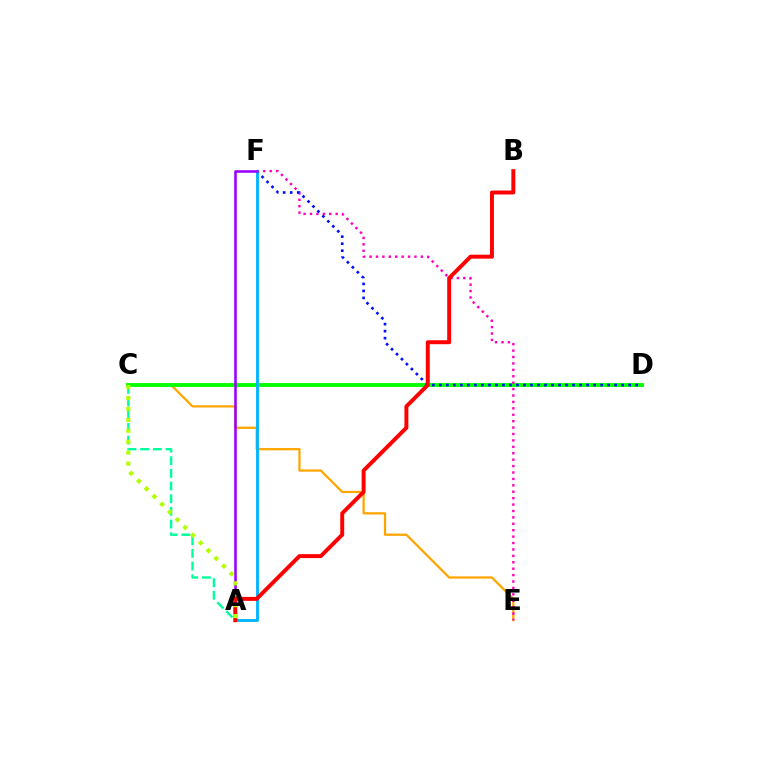{('C', 'E'): [{'color': '#ffa500', 'line_style': 'solid', 'thickness': 1.62}], ('C', 'D'): [{'color': '#08ff00', 'line_style': 'solid', 'thickness': 2.8}], ('A', 'C'): [{'color': '#00ff9d', 'line_style': 'dashed', 'thickness': 1.72}, {'color': '#b3ff00', 'line_style': 'dotted', 'thickness': 2.97}], ('E', 'F'): [{'color': '#ff00bd', 'line_style': 'dotted', 'thickness': 1.74}], ('D', 'F'): [{'color': '#0010ff', 'line_style': 'dotted', 'thickness': 1.91}], ('A', 'F'): [{'color': '#00b5ff', 'line_style': 'solid', 'thickness': 2.07}, {'color': '#9b00ff', 'line_style': 'solid', 'thickness': 1.85}], ('A', 'B'): [{'color': '#ff0000', 'line_style': 'solid', 'thickness': 2.84}]}